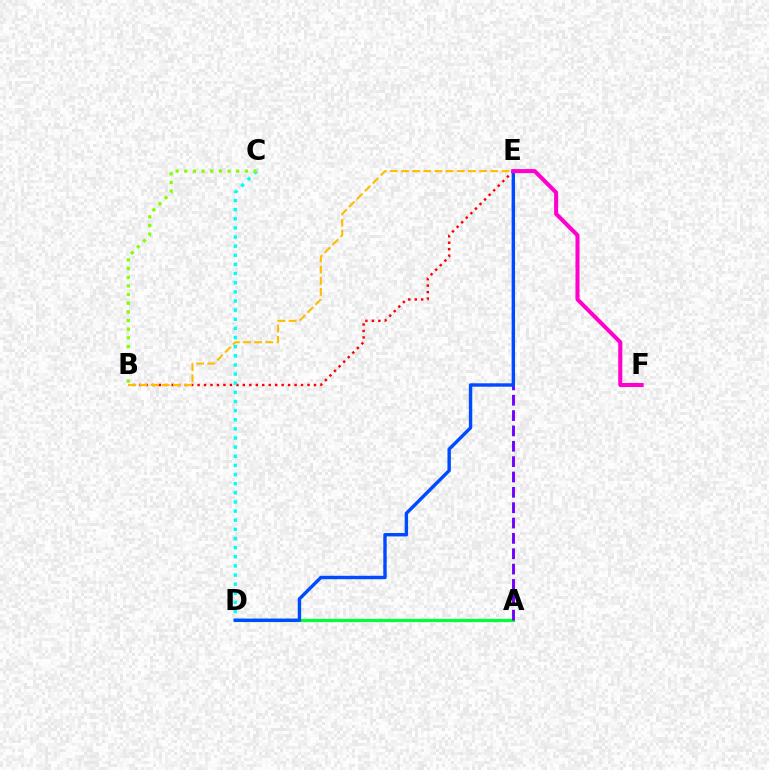{('B', 'E'): [{'color': '#ff0000', 'line_style': 'dotted', 'thickness': 1.76}, {'color': '#ffbd00', 'line_style': 'dashed', 'thickness': 1.52}], ('A', 'D'): [{'color': '#00ff39', 'line_style': 'solid', 'thickness': 2.33}], ('A', 'E'): [{'color': '#7200ff', 'line_style': 'dashed', 'thickness': 2.09}], ('C', 'D'): [{'color': '#00fff6', 'line_style': 'dotted', 'thickness': 2.48}], ('D', 'E'): [{'color': '#004bff', 'line_style': 'solid', 'thickness': 2.45}], ('E', 'F'): [{'color': '#ff00cf', 'line_style': 'solid', 'thickness': 2.91}], ('B', 'C'): [{'color': '#84ff00', 'line_style': 'dotted', 'thickness': 2.35}]}